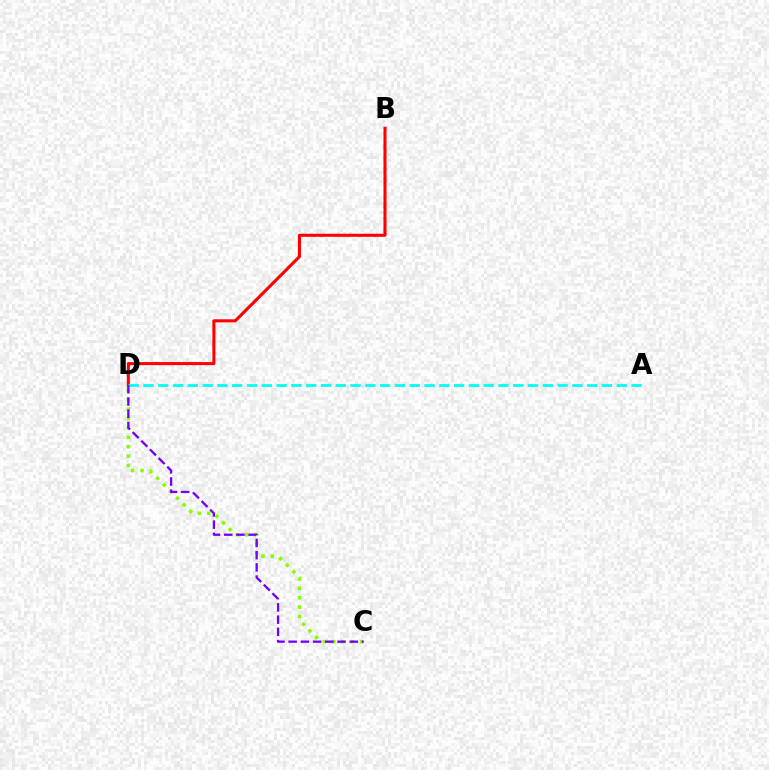{('B', 'D'): [{'color': '#ff0000', 'line_style': 'solid', 'thickness': 2.2}], ('C', 'D'): [{'color': '#84ff00', 'line_style': 'dotted', 'thickness': 2.55}, {'color': '#7200ff', 'line_style': 'dashed', 'thickness': 1.66}], ('A', 'D'): [{'color': '#00fff6', 'line_style': 'dashed', 'thickness': 2.01}]}